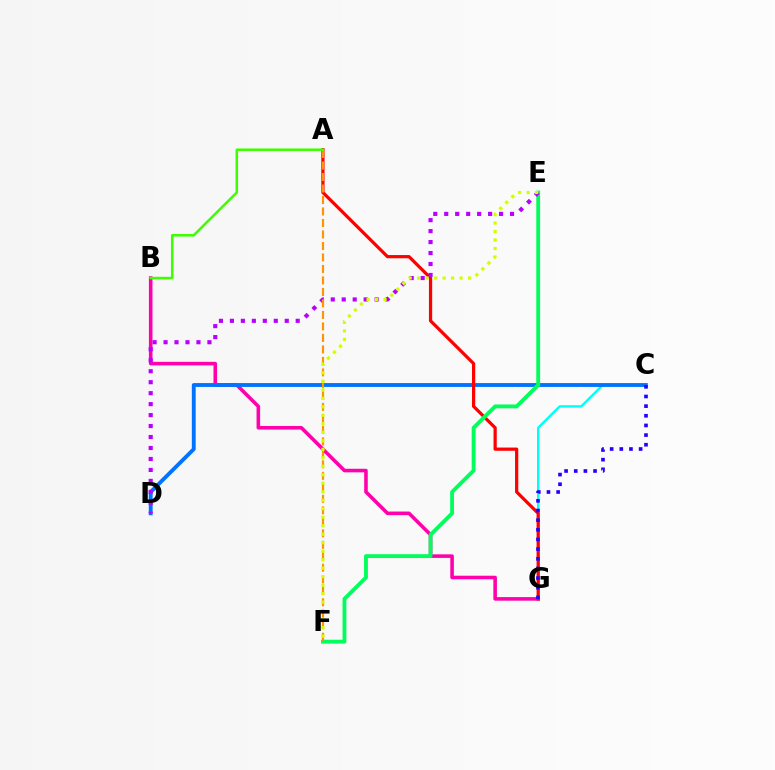{('C', 'G'): [{'color': '#00fff6', 'line_style': 'solid', 'thickness': 1.71}, {'color': '#2500ff', 'line_style': 'dotted', 'thickness': 2.62}], ('B', 'G'): [{'color': '#ff00ac', 'line_style': 'solid', 'thickness': 2.57}], ('C', 'D'): [{'color': '#0074ff', 'line_style': 'solid', 'thickness': 2.78}], ('A', 'G'): [{'color': '#ff0000', 'line_style': 'solid', 'thickness': 2.32}], ('E', 'F'): [{'color': '#00ff5c', 'line_style': 'solid', 'thickness': 2.77}, {'color': '#d1ff00', 'line_style': 'dotted', 'thickness': 2.31}], ('D', 'E'): [{'color': '#b900ff', 'line_style': 'dotted', 'thickness': 2.98}], ('A', 'F'): [{'color': '#ff9400', 'line_style': 'dashed', 'thickness': 1.56}], ('A', 'B'): [{'color': '#3dff00', 'line_style': 'solid', 'thickness': 1.82}]}